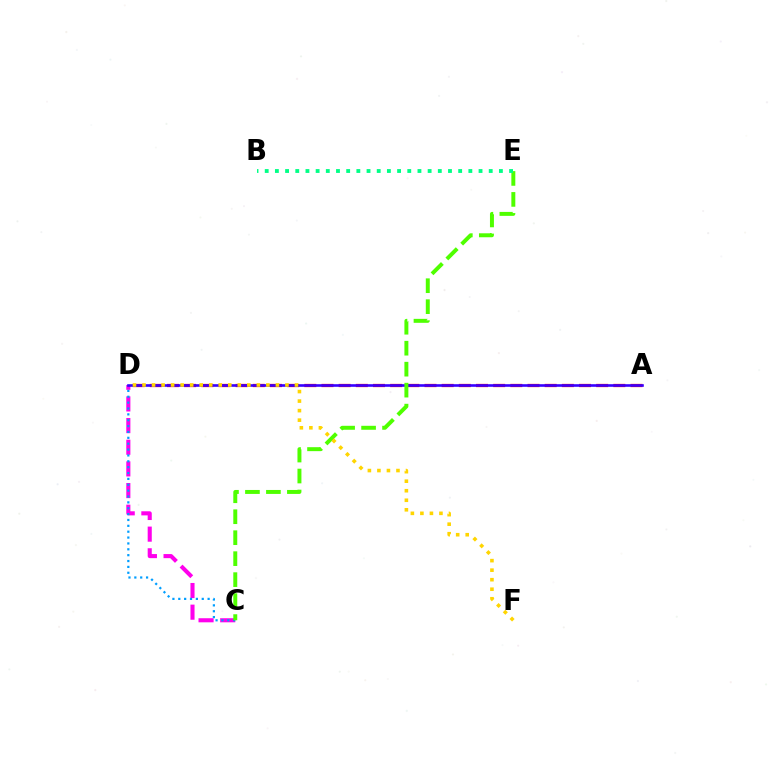{('C', 'D'): [{'color': '#ff00ed', 'line_style': 'dashed', 'thickness': 2.94}, {'color': '#009eff', 'line_style': 'dotted', 'thickness': 1.59}], ('A', 'D'): [{'color': '#ff0000', 'line_style': 'dashed', 'thickness': 2.33}, {'color': '#3700ff', 'line_style': 'solid', 'thickness': 1.88}], ('C', 'E'): [{'color': '#4fff00', 'line_style': 'dashed', 'thickness': 2.85}], ('B', 'E'): [{'color': '#00ff86', 'line_style': 'dotted', 'thickness': 2.77}], ('D', 'F'): [{'color': '#ffd500', 'line_style': 'dotted', 'thickness': 2.59}]}